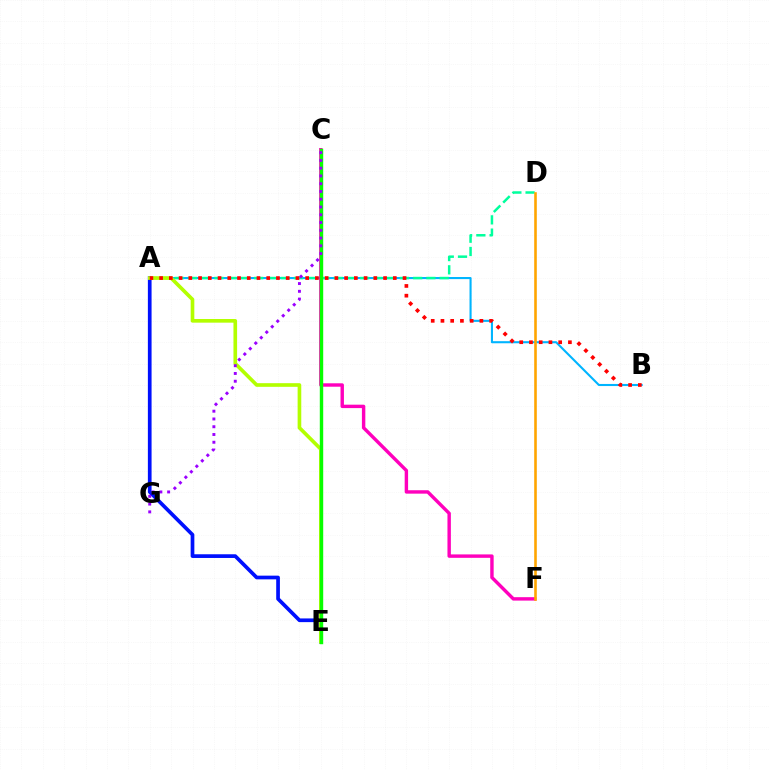{('A', 'B'): [{'color': '#00b5ff', 'line_style': 'solid', 'thickness': 1.5}, {'color': '#ff0000', 'line_style': 'dotted', 'thickness': 2.65}], ('A', 'D'): [{'color': '#00ff9d', 'line_style': 'dashed', 'thickness': 1.8}], ('A', 'E'): [{'color': '#0010ff', 'line_style': 'solid', 'thickness': 2.66}, {'color': '#b3ff00', 'line_style': 'solid', 'thickness': 2.63}], ('C', 'F'): [{'color': '#ff00bd', 'line_style': 'solid', 'thickness': 2.46}], ('C', 'E'): [{'color': '#08ff00', 'line_style': 'solid', 'thickness': 2.46}], ('C', 'G'): [{'color': '#9b00ff', 'line_style': 'dotted', 'thickness': 2.11}], ('D', 'F'): [{'color': '#ffa500', 'line_style': 'solid', 'thickness': 1.87}]}